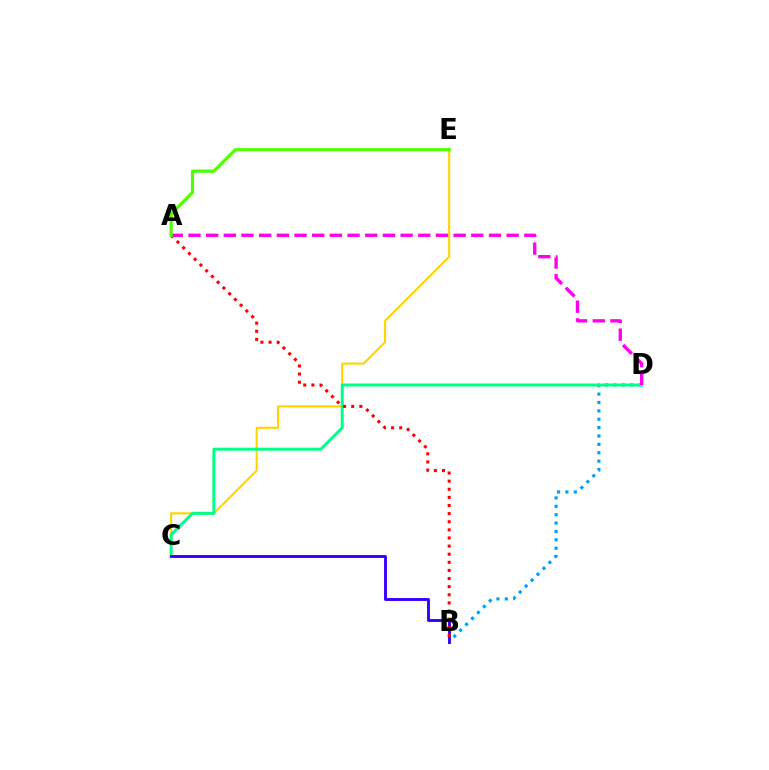{('C', 'E'): [{'color': '#ffd500', 'line_style': 'solid', 'thickness': 1.52}], ('B', 'D'): [{'color': '#009eff', 'line_style': 'dotted', 'thickness': 2.28}], ('C', 'D'): [{'color': '#00ff86', 'line_style': 'solid', 'thickness': 2.14}], ('B', 'C'): [{'color': '#3700ff', 'line_style': 'solid', 'thickness': 2.1}], ('A', 'B'): [{'color': '#ff0000', 'line_style': 'dotted', 'thickness': 2.21}], ('A', 'D'): [{'color': '#ff00ed', 'line_style': 'dashed', 'thickness': 2.4}], ('A', 'E'): [{'color': '#4fff00', 'line_style': 'solid', 'thickness': 2.3}]}